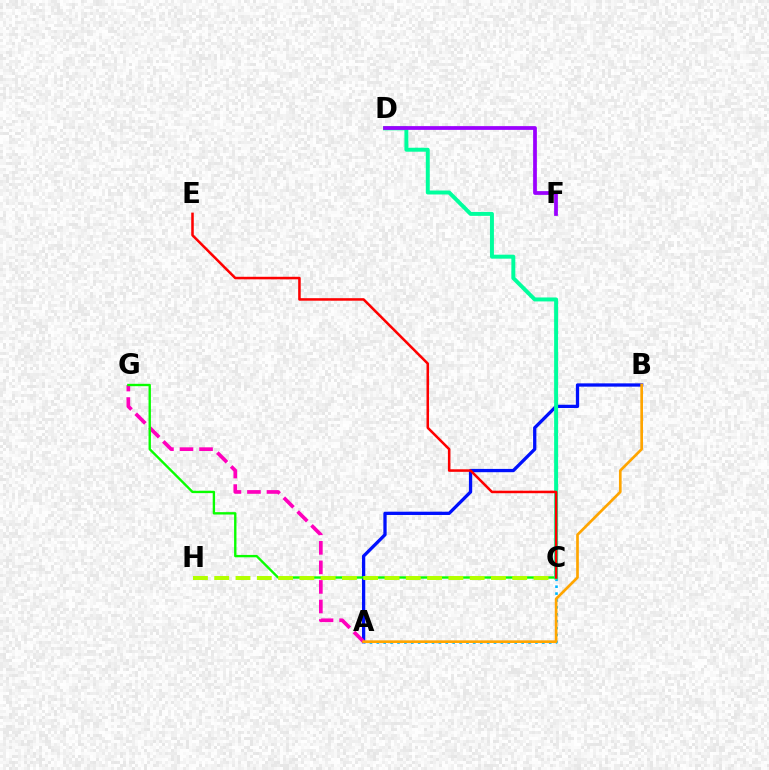{('A', 'B'): [{'color': '#0010ff', 'line_style': 'solid', 'thickness': 2.36}, {'color': '#ffa500', 'line_style': 'solid', 'thickness': 1.93}], ('A', 'G'): [{'color': '#ff00bd', 'line_style': 'dashed', 'thickness': 2.65}], ('C', 'G'): [{'color': '#08ff00', 'line_style': 'solid', 'thickness': 1.7}], ('A', 'C'): [{'color': '#00b5ff', 'line_style': 'dotted', 'thickness': 1.87}], ('C', 'H'): [{'color': '#b3ff00', 'line_style': 'dashed', 'thickness': 2.89}], ('C', 'D'): [{'color': '#00ff9d', 'line_style': 'solid', 'thickness': 2.85}], ('C', 'E'): [{'color': '#ff0000', 'line_style': 'solid', 'thickness': 1.82}], ('D', 'F'): [{'color': '#9b00ff', 'line_style': 'solid', 'thickness': 2.7}]}